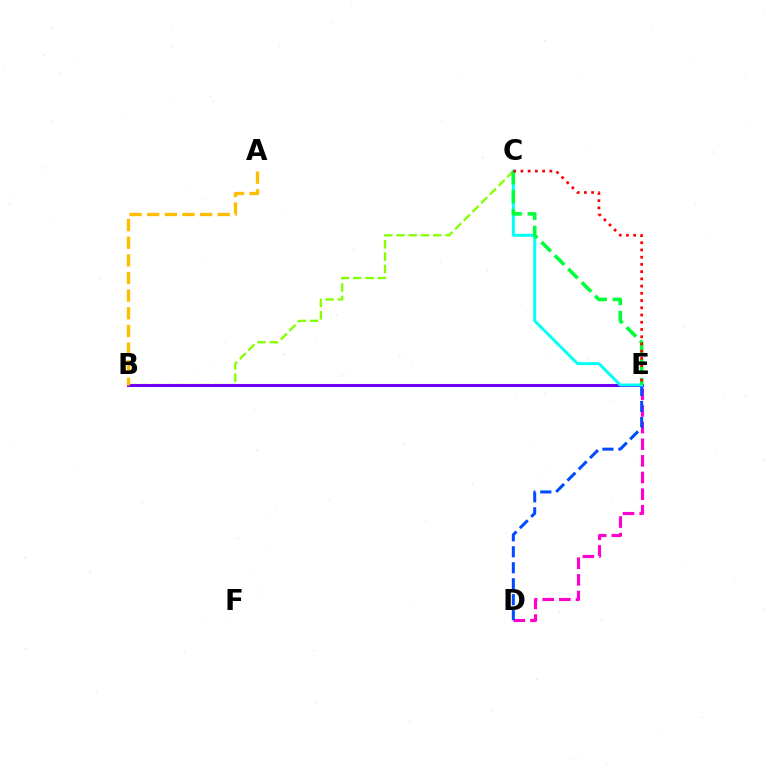{('B', 'C'): [{'color': '#84ff00', 'line_style': 'dashed', 'thickness': 1.67}], ('D', 'E'): [{'color': '#ff00cf', 'line_style': 'dashed', 'thickness': 2.26}, {'color': '#004bff', 'line_style': 'dashed', 'thickness': 2.17}], ('B', 'E'): [{'color': '#7200ff', 'line_style': 'solid', 'thickness': 2.2}], ('A', 'B'): [{'color': '#ffbd00', 'line_style': 'dashed', 'thickness': 2.4}], ('C', 'E'): [{'color': '#00fff6', 'line_style': 'solid', 'thickness': 2.11}, {'color': '#00ff39', 'line_style': 'dashed', 'thickness': 2.58}, {'color': '#ff0000', 'line_style': 'dotted', 'thickness': 1.96}]}